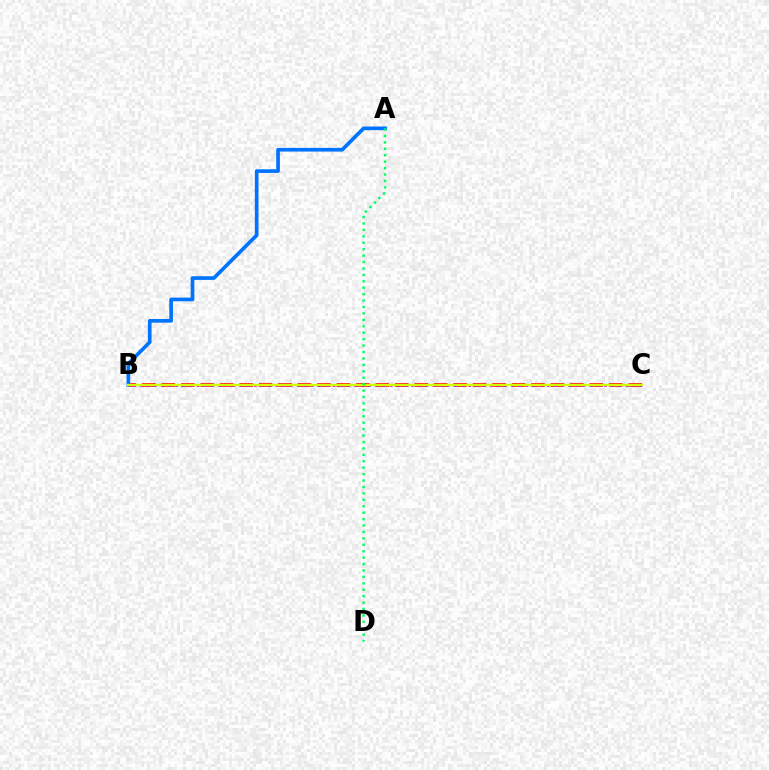{('B', 'C'): [{'color': '#ff0000', 'line_style': 'dashed', 'thickness': 2.64}, {'color': '#b900ff', 'line_style': 'dotted', 'thickness': 1.94}, {'color': '#d1ff00', 'line_style': 'solid', 'thickness': 1.65}], ('A', 'B'): [{'color': '#0074ff', 'line_style': 'solid', 'thickness': 2.65}], ('A', 'D'): [{'color': '#00ff5c', 'line_style': 'dotted', 'thickness': 1.75}]}